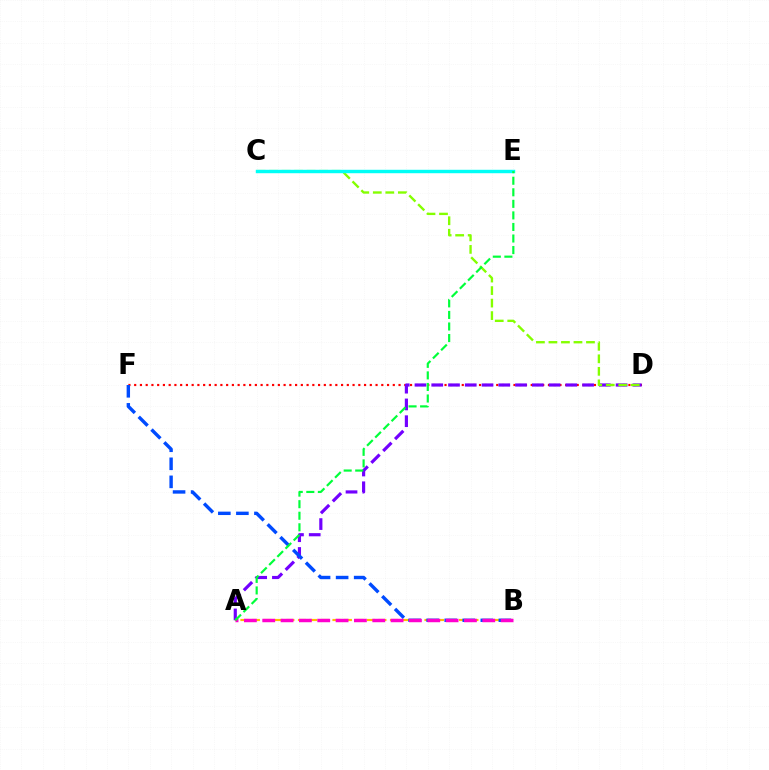{('D', 'F'): [{'color': '#ff0000', 'line_style': 'dotted', 'thickness': 1.56}], ('A', 'D'): [{'color': '#7200ff', 'line_style': 'dashed', 'thickness': 2.28}], ('A', 'B'): [{'color': '#ffbd00', 'line_style': 'dashed', 'thickness': 1.56}, {'color': '#ff00cf', 'line_style': 'dashed', 'thickness': 2.49}], ('C', 'D'): [{'color': '#84ff00', 'line_style': 'dashed', 'thickness': 1.7}], ('C', 'E'): [{'color': '#00fff6', 'line_style': 'solid', 'thickness': 2.47}], ('B', 'F'): [{'color': '#004bff', 'line_style': 'dashed', 'thickness': 2.45}], ('A', 'E'): [{'color': '#00ff39', 'line_style': 'dashed', 'thickness': 1.57}]}